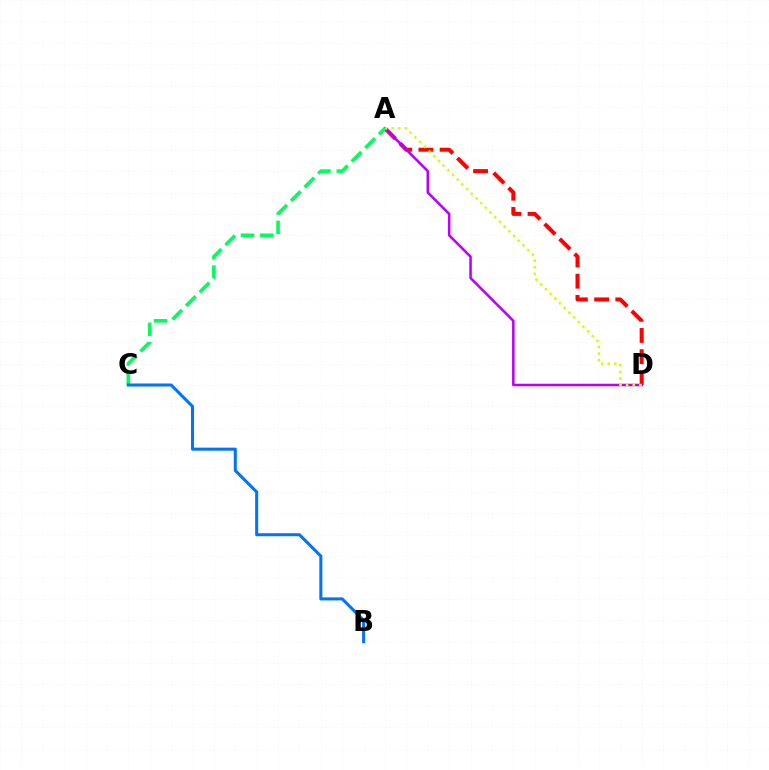{('A', 'D'): [{'color': '#ff0000', 'line_style': 'dashed', 'thickness': 2.88}, {'color': '#b900ff', 'line_style': 'solid', 'thickness': 1.83}, {'color': '#d1ff00', 'line_style': 'dotted', 'thickness': 1.8}], ('A', 'C'): [{'color': '#00ff5c', 'line_style': 'dashed', 'thickness': 2.62}], ('B', 'C'): [{'color': '#0074ff', 'line_style': 'solid', 'thickness': 2.19}]}